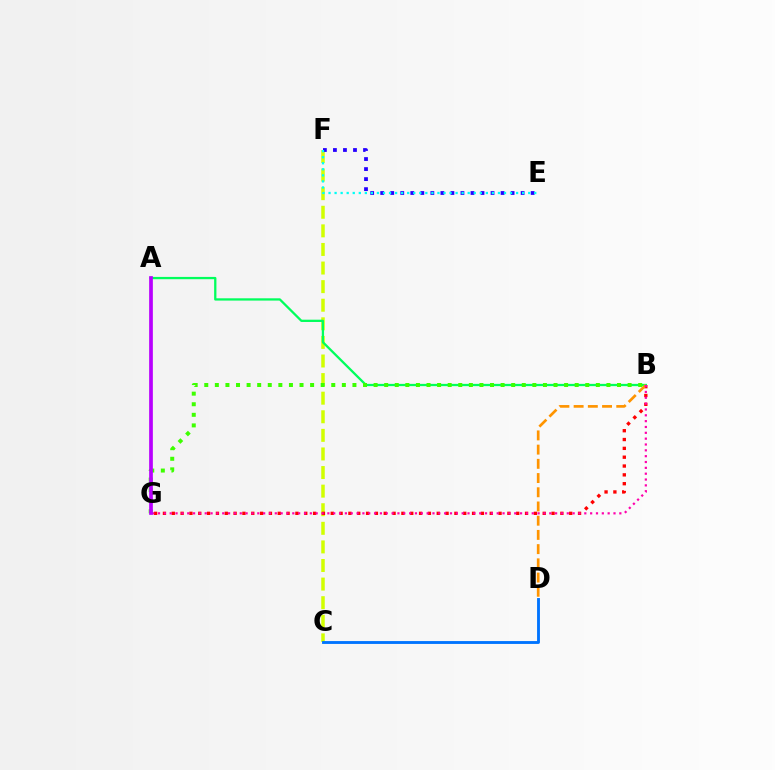{('C', 'F'): [{'color': '#d1ff00', 'line_style': 'dashed', 'thickness': 2.53}], ('B', 'G'): [{'color': '#ff0000', 'line_style': 'dotted', 'thickness': 2.4}, {'color': '#ff00ac', 'line_style': 'dotted', 'thickness': 1.59}, {'color': '#3dff00', 'line_style': 'dotted', 'thickness': 2.88}], ('A', 'B'): [{'color': '#00ff5c', 'line_style': 'solid', 'thickness': 1.64}], ('B', 'D'): [{'color': '#ff9400', 'line_style': 'dashed', 'thickness': 1.93}], ('E', 'F'): [{'color': '#2500ff', 'line_style': 'dotted', 'thickness': 2.73}, {'color': '#00fff6', 'line_style': 'dotted', 'thickness': 1.64}], ('C', 'D'): [{'color': '#0074ff', 'line_style': 'solid', 'thickness': 2.06}], ('A', 'G'): [{'color': '#b900ff', 'line_style': 'solid', 'thickness': 2.67}]}